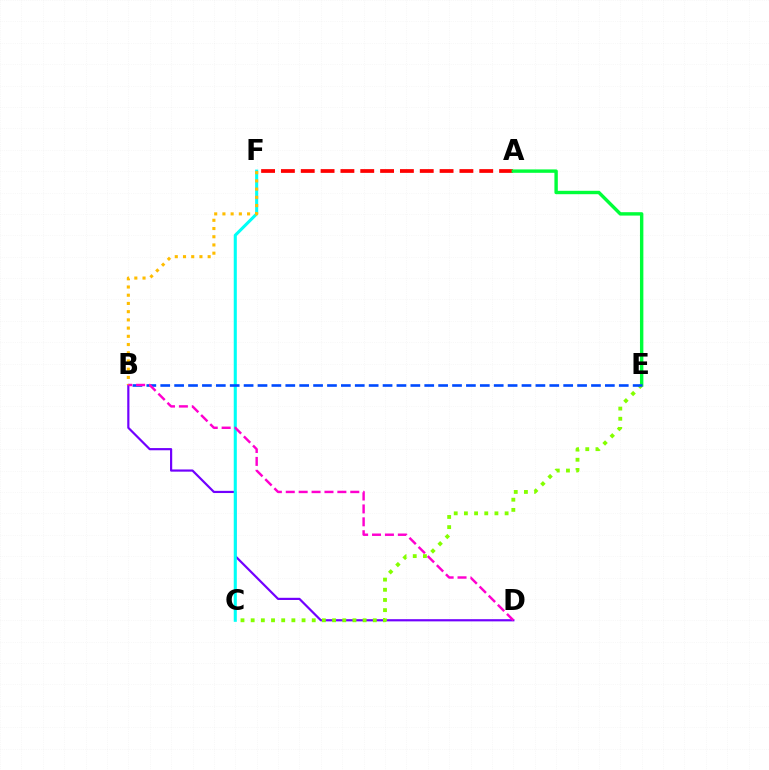{('A', 'F'): [{'color': '#ff0000', 'line_style': 'dashed', 'thickness': 2.69}], ('B', 'D'): [{'color': '#7200ff', 'line_style': 'solid', 'thickness': 1.58}, {'color': '#ff00cf', 'line_style': 'dashed', 'thickness': 1.75}], ('C', 'F'): [{'color': '#00fff6', 'line_style': 'solid', 'thickness': 2.22}], ('A', 'E'): [{'color': '#00ff39', 'line_style': 'solid', 'thickness': 2.45}], ('B', 'F'): [{'color': '#ffbd00', 'line_style': 'dotted', 'thickness': 2.23}], ('C', 'E'): [{'color': '#84ff00', 'line_style': 'dotted', 'thickness': 2.76}], ('B', 'E'): [{'color': '#004bff', 'line_style': 'dashed', 'thickness': 1.89}]}